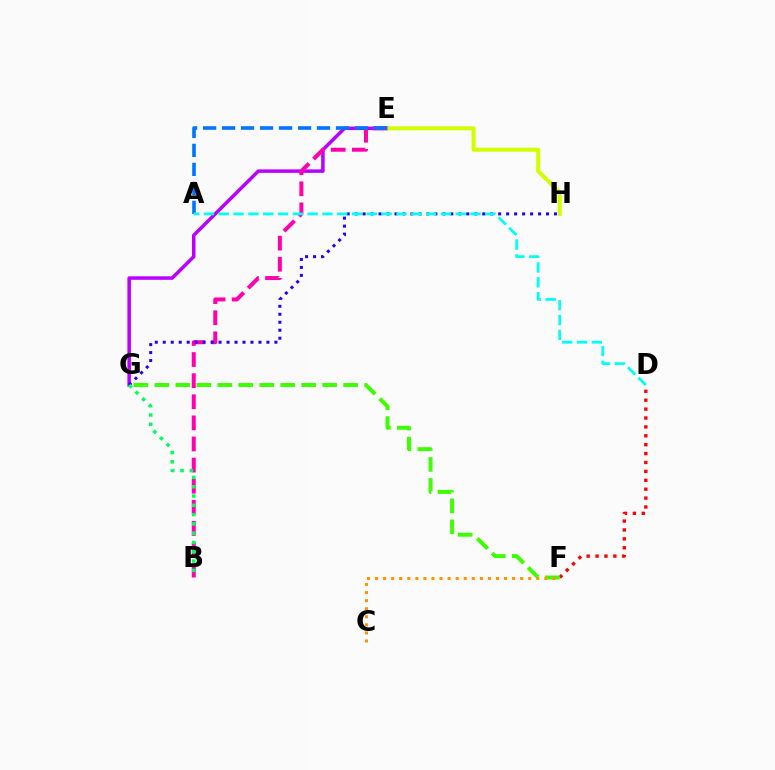{('E', 'G'): [{'color': '#b900ff', 'line_style': 'solid', 'thickness': 2.52}], ('E', 'H'): [{'color': '#d1ff00', 'line_style': 'solid', 'thickness': 2.9}], ('B', 'E'): [{'color': '#ff00ac', 'line_style': 'dashed', 'thickness': 2.87}], ('D', 'F'): [{'color': '#ff0000', 'line_style': 'dotted', 'thickness': 2.42}], ('G', 'H'): [{'color': '#2500ff', 'line_style': 'dotted', 'thickness': 2.17}], ('F', 'G'): [{'color': '#3dff00', 'line_style': 'dashed', 'thickness': 2.85}], ('B', 'G'): [{'color': '#00ff5c', 'line_style': 'dotted', 'thickness': 2.53}], ('A', 'E'): [{'color': '#0074ff', 'line_style': 'dashed', 'thickness': 2.58}], ('A', 'D'): [{'color': '#00fff6', 'line_style': 'dashed', 'thickness': 2.01}], ('C', 'F'): [{'color': '#ff9400', 'line_style': 'dotted', 'thickness': 2.19}]}